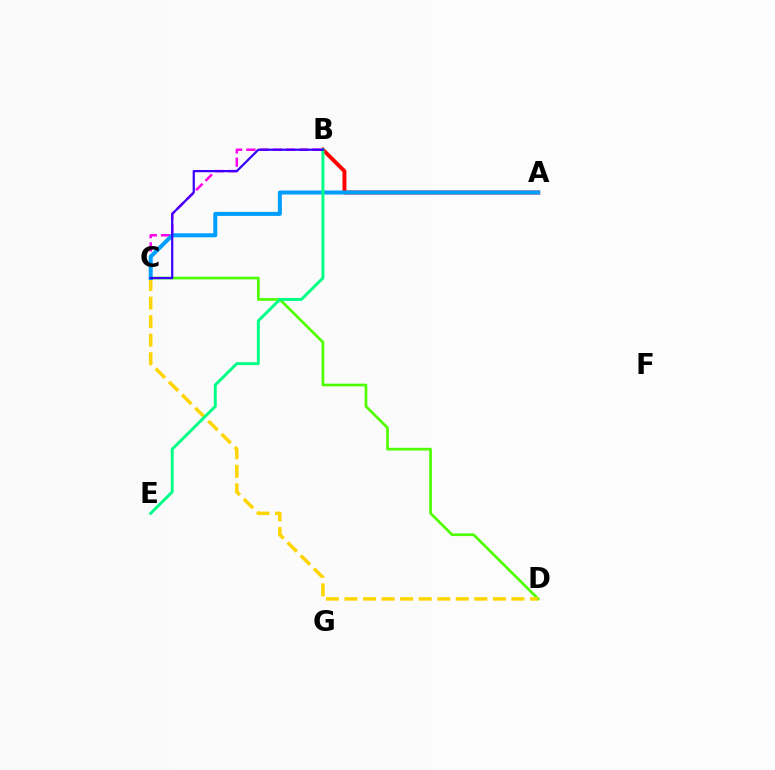{('A', 'B'): [{'color': '#ff0000', 'line_style': 'solid', 'thickness': 2.82}], ('B', 'C'): [{'color': '#ff00ed', 'line_style': 'dashed', 'thickness': 1.8}, {'color': '#3700ff', 'line_style': 'solid', 'thickness': 1.59}], ('C', 'D'): [{'color': '#4fff00', 'line_style': 'solid', 'thickness': 1.95}, {'color': '#ffd500', 'line_style': 'dashed', 'thickness': 2.52}], ('A', 'C'): [{'color': '#009eff', 'line_style': 'solid', 'thickness': 2.89}], ('B', 'E'): [{'color': '#00ff86', 'line_style': 'solid', 'thickness': 2.12}]}